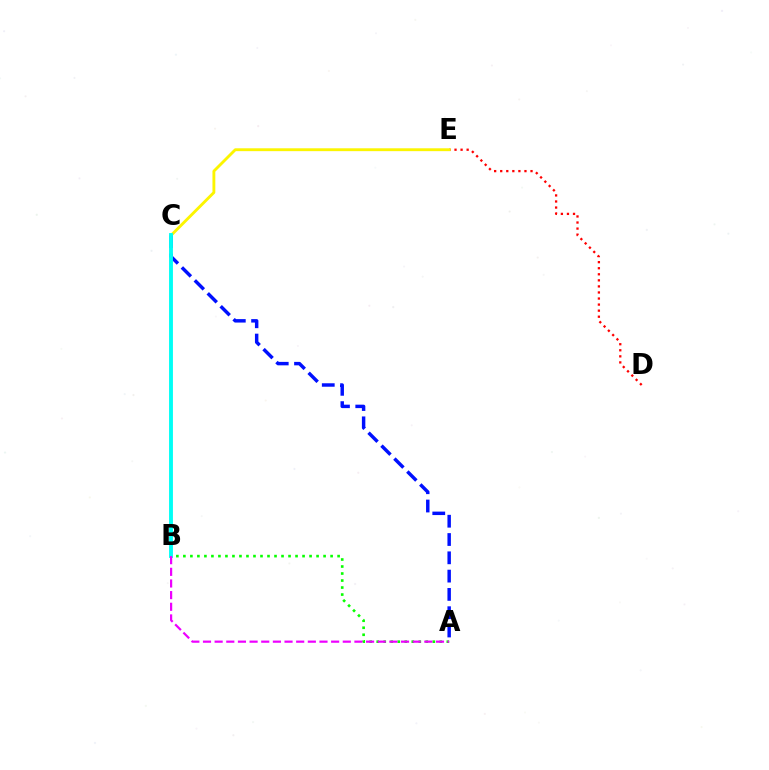{('A', 'C'): [{'color': '#0010ff', 'line_style': 'dashed', 'thickness': 2.49}], ('D', 'E'): [{'color': '#ff0000', 'line_style': 'dotted', 'thickness': 1.65}], ('C', 'E'): [{'color': '#fcf500', 'line_style': 'solid', 'thickness': 2.06}], ('A', 'B'): [{'color': '#08ff00', 'line_style': 'dotted', 'thickness': 1.9}, {'color': '#ee00ff', 'line_style': 'dashed', 'thickness': 1.58}], ('B', 'C'): [{'color': '#00fff6', 'line_style': 'solid', 'thickness': 2.79}]}